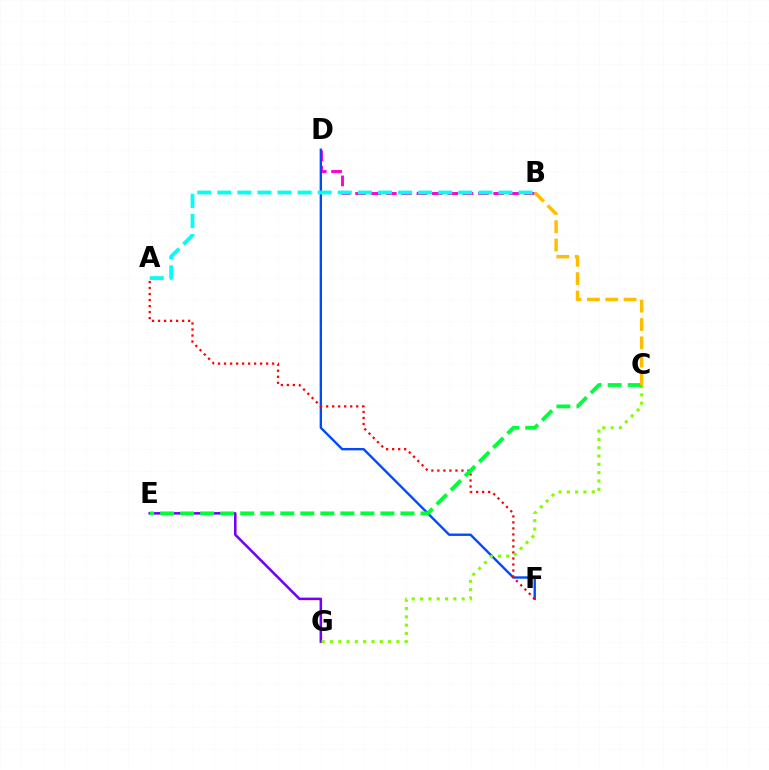{('E', 'G'): [{'color': '#7200ff', 'line_style': 'solid', 'thickness': 1.83}], ('B', 'D'): [{'color': '#ff00cf', 'line_style': 'dashed', 'thickness': 2.09}], ('D', 'F'): [{'color': '#004bff', 'line_style': 'solid', 'thickness': 1.71}], ('A', 'F'): [{'color': '#ff0000', 'line_style': 'dotted', 'thickness': 1.63}], ('C', 'G'): [{'color': '#84ff00', 'line_style': 'dotted', 'thickness': 2.26}], ('C', 'E'): [{'color': '#00ff39', 'line_style': 'dashed', 'thickness': 2.72}], ('B', 'C'): [{'color': '#ffbd00', 'line_style': 'dashed', 'thickness': 2.49}], ('A', 'B'): [{'color': '#00fff6', 'line_style': 'dashed', 'thickness': 2.73}]}